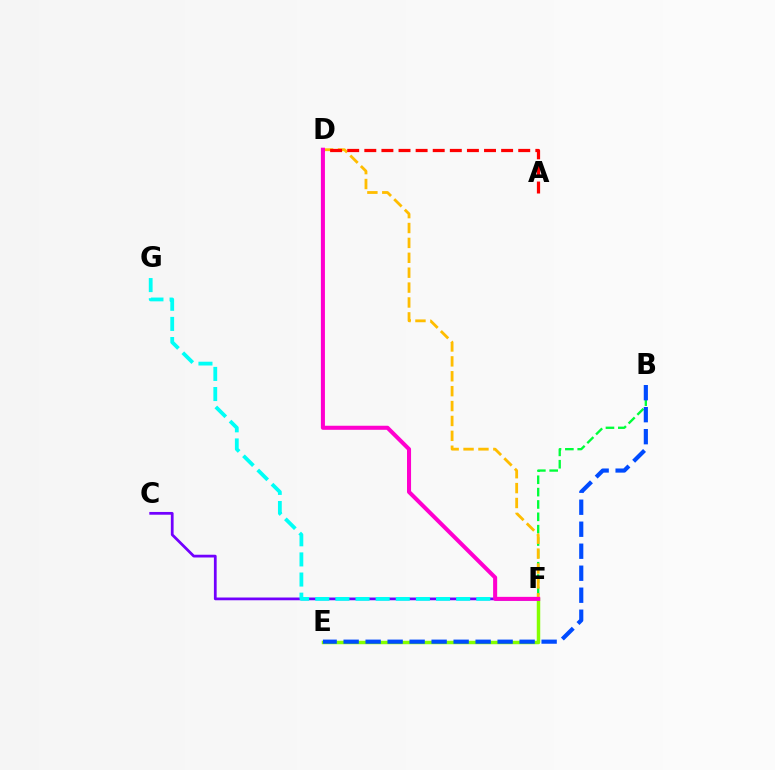{('E', 'F'): [{'color': '#84ff00', 'line_style': 'solid', 'thickness': 2.49}], ('B', 'F'): [{'color': '#00ff39', 'line_style': 'dashed', 'thickness': 1.68}], ('D', 'F'): [{'color': '#ffbd00', 'line_style': 'dashed', 'thickness': 2.02}, {'color': '#ff00cf', 'line_style': 'solid', 'thickness': 2.92}], ('A', 'D'): [{'color': '#ff0000', 'line_style': 'dashed', 'thickness': 2.32}], ('B', 'E'): [{'color': '#004bff', 'line_style': 'dashed', 'thickness': 2.99}], ('C', 'F'): [{'color': '#7200ff', 'line_style': 'solid', 'thickness': 1.98}], ('F', 'G'): [{'color': '#00fff6', 'line_style': 'dashed', 'thickness': 2.73}]}